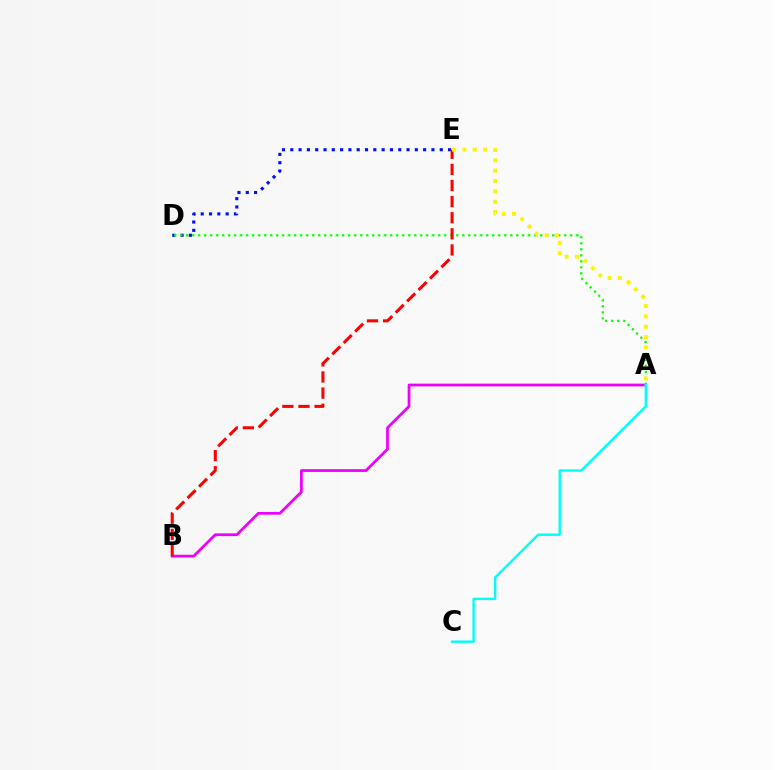{('D', 'E'): [{'color': '#0010ff', 'line_style': 'dotted', 'thickness': 2.26}], ('A', 'B'): [{'color': '#ee00ff', 'line_style': 'solid', 'thickness': 1.97}], ('A', 'D'): [{'color': '#08ff00', 'line_style': 'dotted', 'thickness': 1.63}], ('B', 'E'): [{'color': '#ff0000', 'line_style': 'dashed', 'thickness': 2.19}], ('A', 'E'): [{'color': '#fcf500', 'line_style': 'dotted', 'thickness': 2.81}], ('A', 'C'): [{'color': '#00fff6', 'line_style': 'solid', 'thickness': 1.74}]}